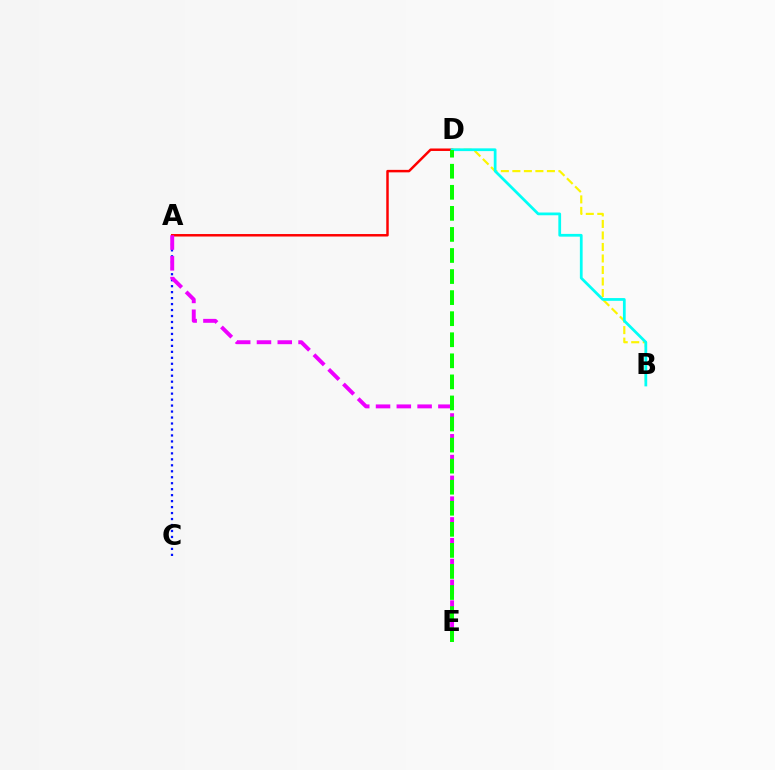{('A', 'D'): [{'color': '#ff0000', 'line_style': 'solid', 'thickness': 1.78}], ('A', 'C'): [{'color': '#0010ff', 'line_style': 'dotted', 'thickness': 1.62}], ('B', 'D'): [{'color': '#fcf500', 'line_style': 'dashed', 'thickness': 1.56}, {'color': '#00fff6', 'line_style': 'solid', 'thickness': 1.98}], ('A', 'E'): [{'color': '#ee00ff', 'line_style': 'dashed', 'thickness': 2.82}], ('D', 'E'): [{'color': '#08ff00', 'line_style': 'dashed', 'thickness': 2.86}]}